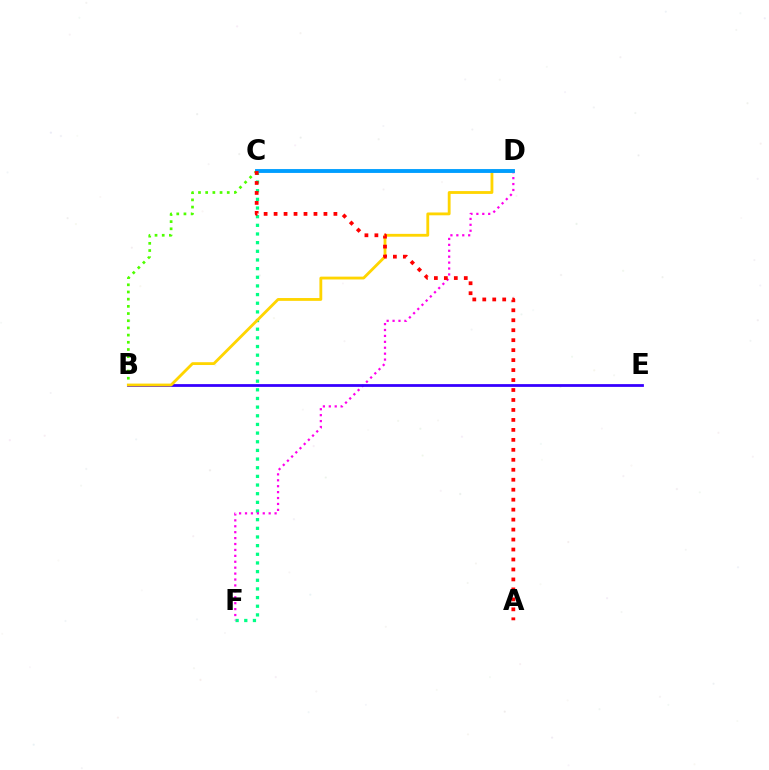{('C', 'F'): [{'color': '#00ff86', 'line_style': 'dotted', 'thickness': 2.35}], ('B', 'C'): [{'color': '#4fff00', 'line_style': 'dotted', 'thickness': 1.95}], ('D', 'F'): [{'color': '#ff00ed', 'line_style': 'dotted', 'thickness': 1.61}], ('B', 'E'): [{'color': '#3700ff', 'line_style': 'solid', 'thickness': 2.0}], ('B', 'D'): [{'color': '#ffd500', 'line_style': 'solid', 'thickness': 2.04}], ('C', 'D'): [{'color': '#009eff', 'line_style': 'solid', 'thickness': 2.78}], ('A', 'C'): [{'color': '#ff0000', 'line_style': 'dotted', 'thickness': 2.71}]}